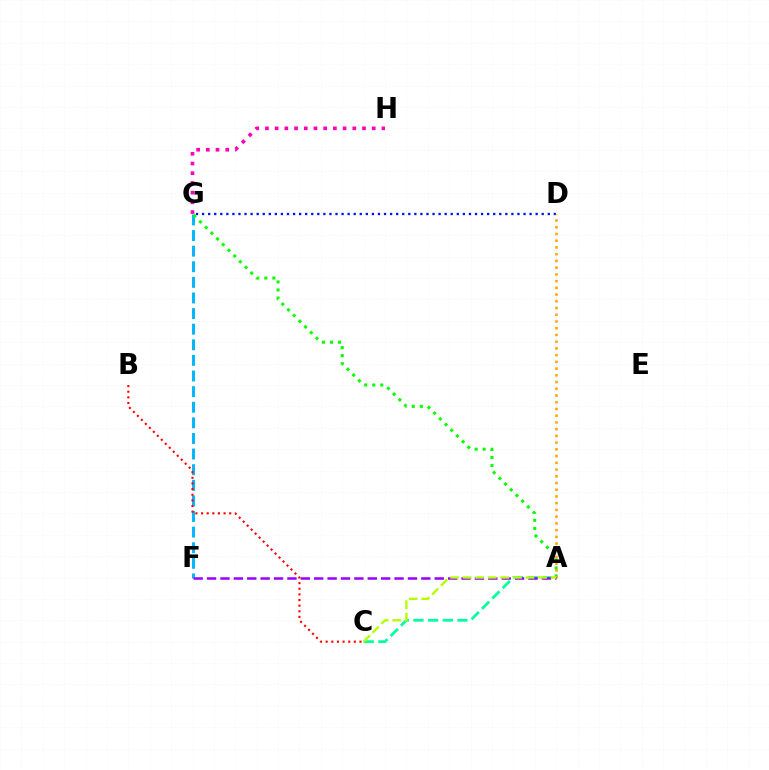{('F', 'G'): [{'color': '#00b5ff', 'line_style': 'dashed', 'thickness': 2.12}], ('A', 'G'): [{'color': '#08ff00', 'line_style': 'dotted', 'thickness': 2.19}], ('A', 'C'): [{'color': '#00ff9d', 'line_style': 'dashed', 'thickness': 1.99}, {'color': '#b3ff00', 'line_style': 'dashed', 'thickness': 1.71}], ('D', 'G'): [{'color': '#0010ff', 'line_style': 'dotted', 'thickness': 1.65}], ('A', 'D'): [{'color': '#ffa500', 'line_style': 'dotted', 'thickness': 1.83}], ('A', 'F'): [{'color': '#9b00ff', 'line_style': 'dashed', 'thickness': 1.82}], ('G', 'H'): [{'color': '#ff00bd', 'line_style': 'dotted', 'thickness': 2.64}], ('B', 'C'): [{'color': '#ff0000', 'line_style': 'dotted', 'thickness': 1.53}]}